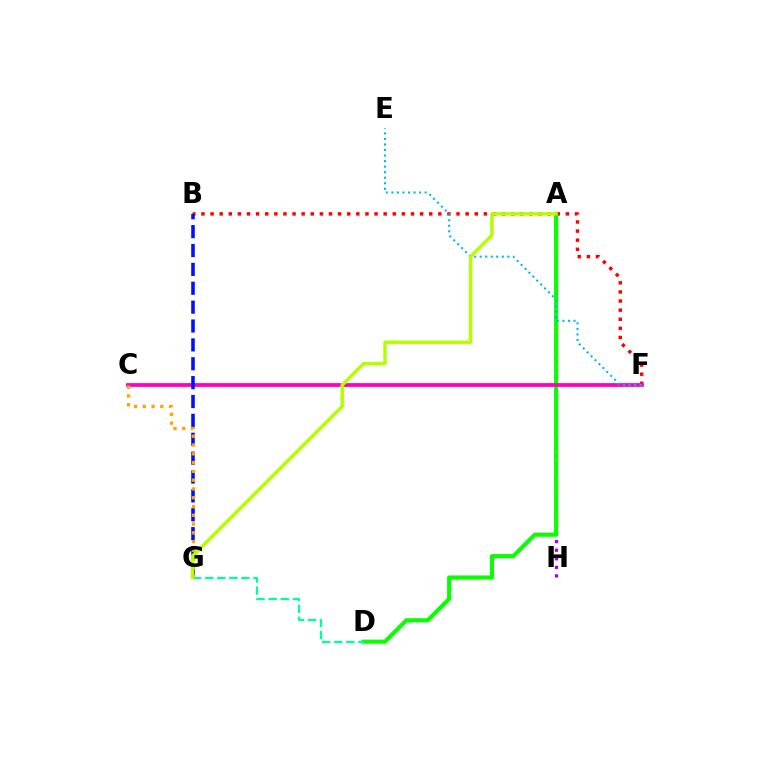{('A', 'H'): [{'color': '#9b00ff', 'line_style': 'dotted', 'thickness': 2.33}], ('A', 'D'): [{'color': '#08ff00', 'line_style': 'solid', 'thickness': 2.97}], ('B', 'F'): [{'color': '#ff0000', 'line_style': 'dotted', 'thickness': 2.48}], ('C', 'F'): [{'color': '#ff00bd', 'line_style': 'solid', 'thickness': 2.71}], ('B', 'G'): [{'color': '#0010ff', 'line_style': 'dashed', 'thickness': 2.56}], ('D', 'G'): [{'color': '#00ff9d', 'line_style': 'dashed', 'thickness': 1.64}], ('C', 'G'): [{'color': '#ffa500', 'line_style': 'dotted', 'thickness': 2.39}], ('E', 'F'): [{'color': '#00b5ff', 'line_style': 'dotted', 'thickness': 1.5}], ('A', 'G'): [{'color': '#b3ff00', 'line_style': 'solid', 'thickness': 2.48}]}